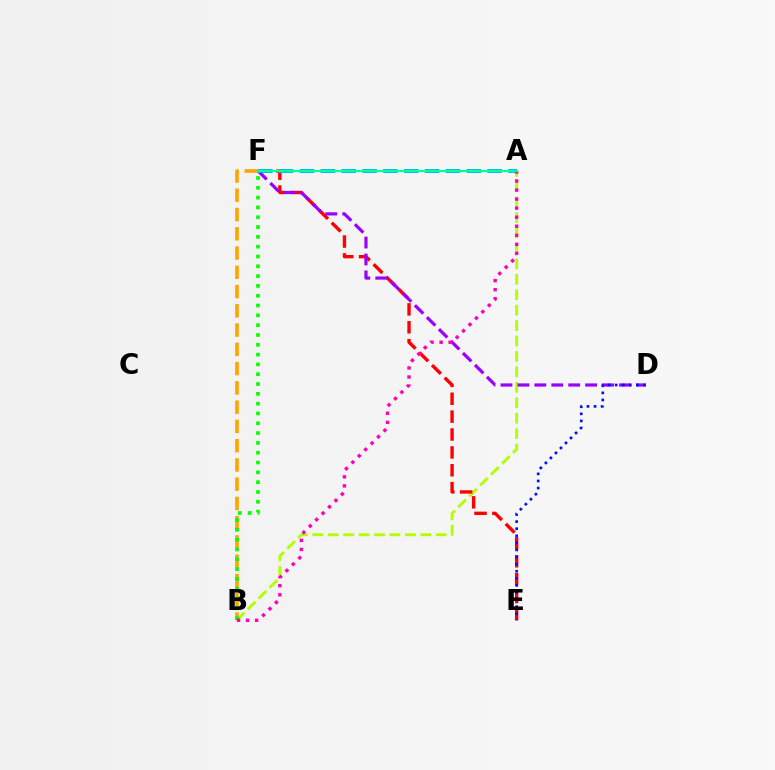{('A', 'B'): [{'color': '#b3ff00', 'line_style': 'dashed', 'thickness': 2.1}, {'color': '#ff00bd', 'line_style': 'dotted', 'thickness': 2.46}], ('B', 'F'): [{'color': '#ffa500', 'line_style': 'dashed', 'thickness': 2.62}, {'color': '#08ff00', 'line_style': 'dotted', 'thickness': 2.67}], ('E', 'F'): [{'color': '#ff0000', 'line_style': 'dashed', 'thickness': 2.43}], ('D', 'F'): [{'color': '#9b00ff', 'line_style': 'dashed', 'thickness': 2.3}], ('D', 'E'): [{'color': '#0010ff', 'line_style': 'dotted', 'thickness': 1.93}], ('A', 'F'): [{'color': '#00b5ff', 'line_style': 'dashed', 'thickness': 2.83}, {'color': '#00ff9d', 'line_style': 'solid', 'thickness': 1.59}]}